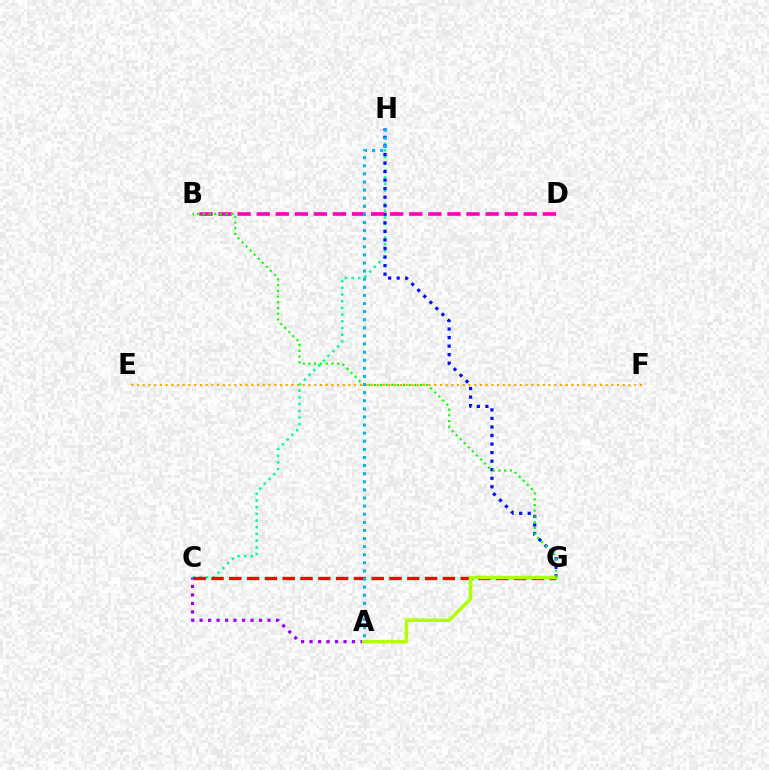{('C', 'H'): [{'color': '#00ff9d', 'line_style': 'dotted', 'thickness': 1.82}], ('E', 'F'): [{'color': '#ffa500', 'line_style': 'dotted', 'thickness': 1.55}], ('G', 'H'): [{'color': '#0010ff', 'line_style': 'dotted', 'thickness': 2.32}], ('B', 'D'): [{'color': '#ff00bd', 'line_style': 'dashed', 'thickness': 2.59}], ('C', 'G'): [{'color': '#ff0000', 'line_style': 'dashed', 'thickness': 2.42}], ('A', 'C'): [{'color': '#9b00ff', 'line_style': 'dotted', 'thickness': 2.31}], ('A', 'G'): [{'color': '#b3ff00', 'line_style': 'solid', 'thickness': 2.51}], ('B', 'G'): [{'color': '#08ff00', 'line_style': 'dotted', 'thickness': 1.56}], ('A', 'H'): [{'color': '#00b5ff', 'line_style': 'dotted', 'thickness': 2.2}]}